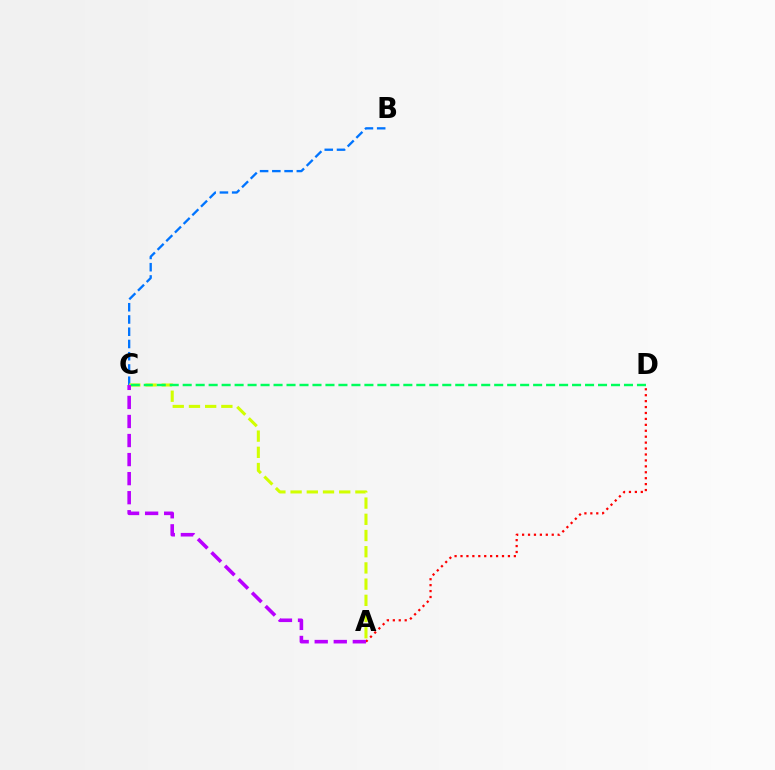{('B', 'C'): [{'color': '#0074ff', 'line_style': 'dashed', 'thickness': 1.66}], ('A', 'D'): [{'color': '#ff0000', 'line_style': 'dotted', 'thickness': 1.61}], ('A', 'C'): [{'color': '#d1ff00', 'line_style': 'dashed', 'thickness': 2.2}, {'color': '#b900ff', 'line_style': 'dashed', 'thickness': 2.59}], ('C', 'D'): [{'color': '#00ff5c', 'line_style': 'dashed', 'thickness': 1.76}]}